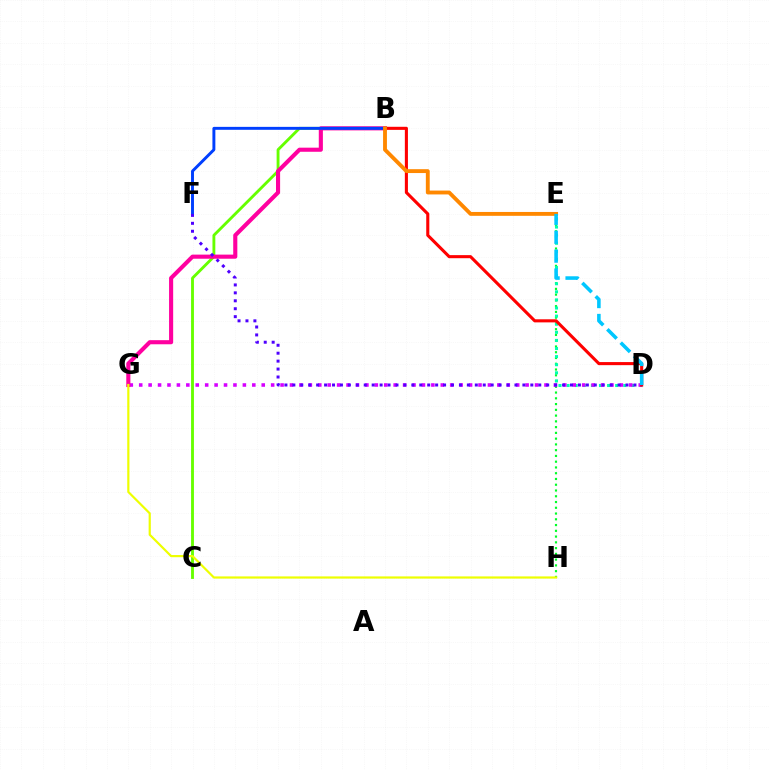{('E', 'H'): [{'color': '#00ff27', 'line_style': 'dotted', 'thickness': 1.57}], ('B', 'C'): [{'color': '#66ff00', 'line_style': 'solid', 'thickness': 2.06}], ('D', 'E'): [{'color': '#00ffaf', 'line_style': 'dotted', 'thickness': 2.2}, {'color': '#00c7ff', 'line_style': 'dashed', 'thickness': 2.57}], ('D', 'G'): [{'color': '#d600ff', 'line_style': 'dotted', 'thickness': 2.56}], ('B', 'G'): [{'color': '#ff00a0', 'line_style': 'solid', 'thickness': 2.95}], ('B', 'F'): [{'color': '#003fff', 'line_style': 'solid', 'thickness': 2.11}], ('G', 'H'): [{'color': '#eeff00', 'line_style': 'solid', 'thickness': 1.58}], ('B', 'D'): [{'color': '#ff0000', 'line_style': 'solid', 'thickness': 2.22}], ('B', 'E'): [{'color': '#ff8800', 'line_style': 'solid', 'thickness': 2.78}], ('D', 'F'): [{'color': '#4f00ff', 'line_style': 'dotted', 'thickness': 2.16}]}